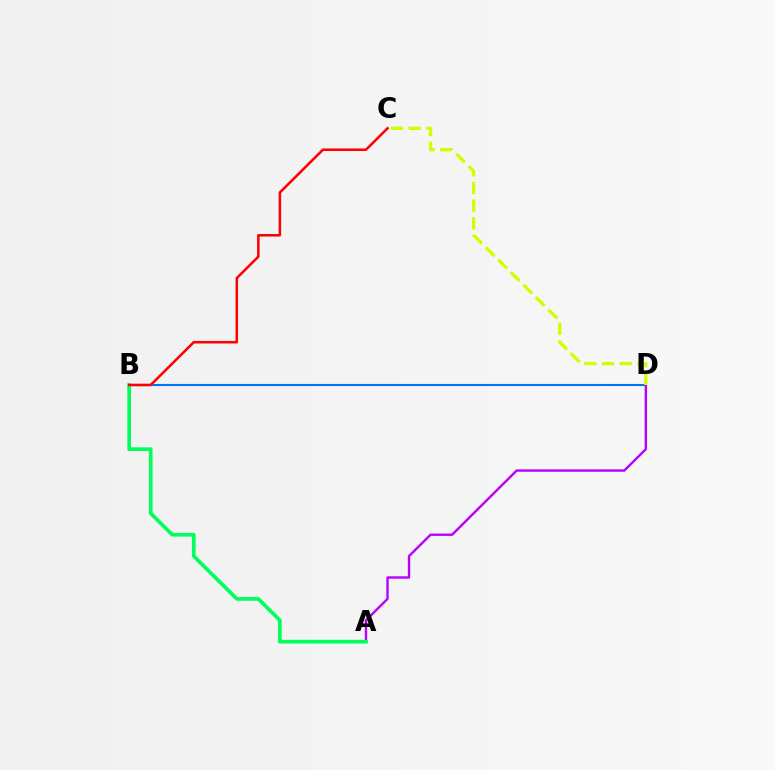{('B', 'D'): [{'color': '#0074ff', 'line_style': 'solid', 'thickness': 1.51}], ('A', 'D'): [{'color': '#b900ff', 'line_style': 'solid', 'thickness': 1.73}], ('C', 'D'): [{'color': '#d1ff00', 'line_style': 'dashed', 'thickness': 2.4}], ('A', 'B'): [{'color': '#00ff5c', 'line_style': 'solid', 'thickness': 2.66}], ('B', 'C'): [{'color': '#ff0000', 'line_style': 'solid', 'thickness': 1.82}]}